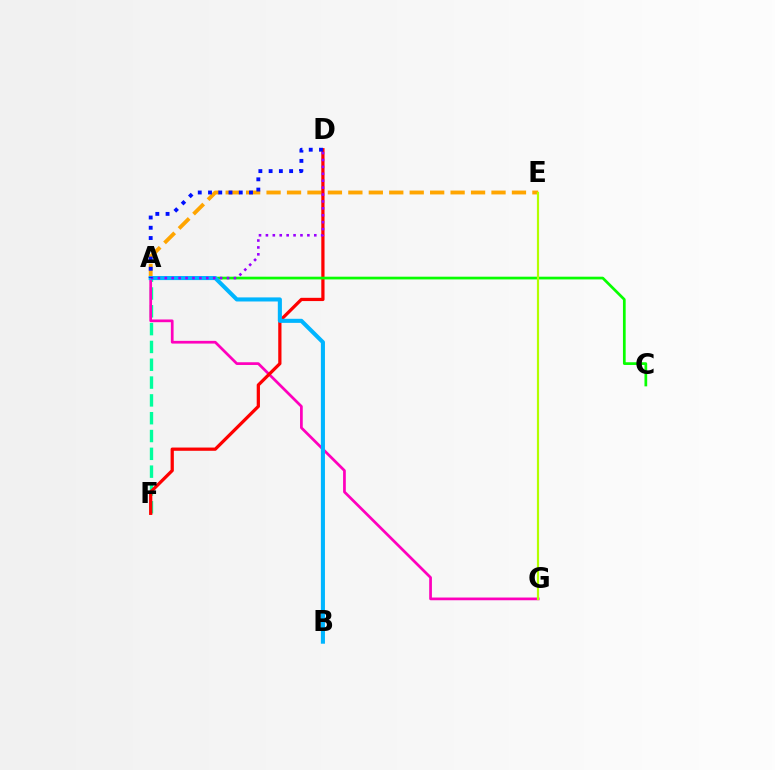{('A', 'F'): [{'color': '#00ff9d', 'line_style': 'dashed', 'thickness': 2.42}], ('A', 'E'): [{'color': '#ffa500', 'line_style': 'dashed', 'thickness': 2.78}], ('A', 'G'): [{'color': '#ff00bd', 'line_style': 'solid', 'thickness': 1.96}], ('D', 'F'): [{'color': '#ff0000', 'line_style': 'solid', 'thickness': 2.33}], ('A', 'C'): [{'color': '#08ff00', 'line_style': 'solid', 'thickness': 1.95}], ('A', 'B'): [{'color': '#00b5ff', 'line_style': 'solid', 'thickness': 2.94}], ('A', 'D'): [{'color': '#9b00ff', 'line_style': 'dotted', 'thickness': 1.88}, {'color': '#0010ff', 'line_style': 'dotted', 'thickness': 2.79}], ('E', 'G'): [{'color': '#b3ff00', 'line_style': 'solid', 'thickness': 1.57}]}